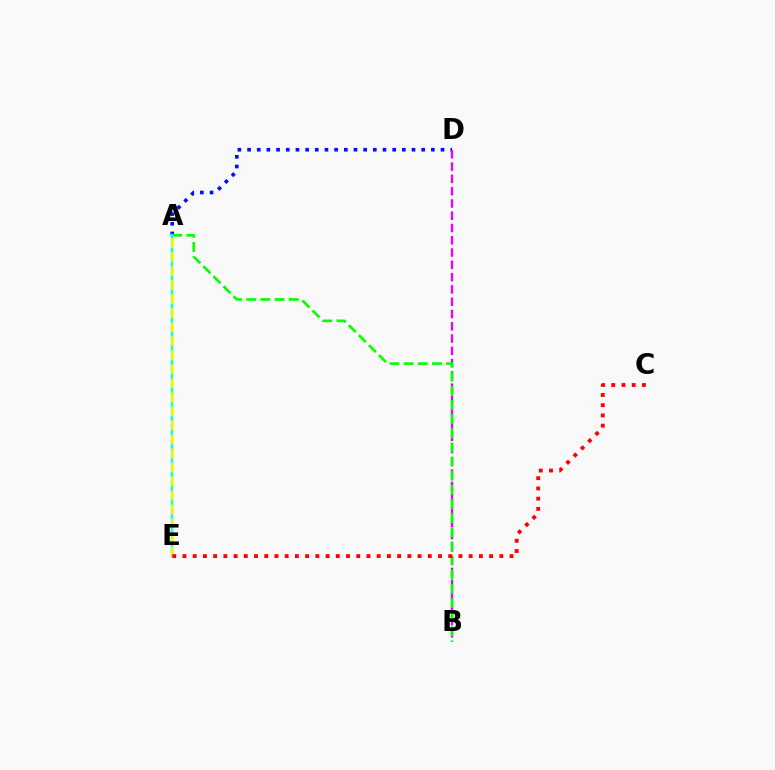{('A', 'D'): [{'color': '#0010ff', 'line_style': 'dotted', 'thickness': 2.63}], ('B', 'D'): [{'color': '#ee00ff', 'line_style': 'dashed', 'thickness': 1.67}], ('A', 'B'): [{'color': '#08ff00', 'line_style': 'dashed', 'thickness': 1.92}], ('A', 'E'): [{'color': '#00fff6', 'line_style': 'solid', 'thickness': 1.75}, {'color': '#fcf500', 'line_style': 'dashed', 'thickness': 1.9}], ('C', 'E'): [{'color': '#ff0000', 'line_style': 'dotted', 'thickness': 2.78}]}